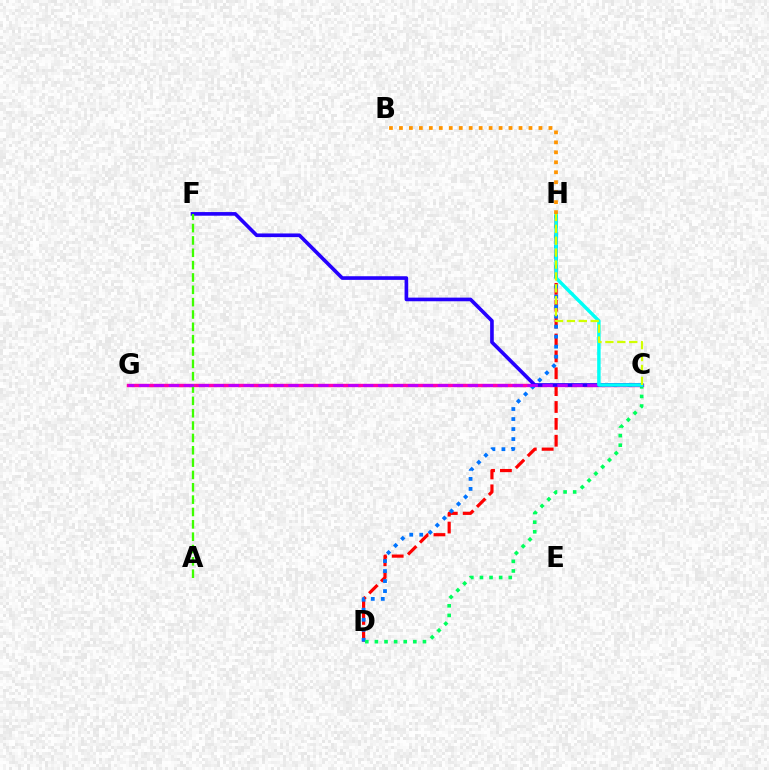{('D', 'H'): [{'color': '#ff0000', 'line_style': 'dashed', 'thickness': 2.29}, {'color': '#0074ff', 'line_style': 'dotted', 'thickness': 2.72}], ('C', 'G'): [{'color': '#ff00ac', 'line_style': 'solid', 'thickness': 2.45}, {'color': '#b900ff', 'line_style': 'dashed', 'thickness': 2.03}], ('C', 'F'): [{'color': '#2500ff', 'line_style': 'solid', 'thickness': 2.62}], ('C', 'D'): [{'color': '#00ff5c', 'line_style': 'dotted', 'thickness': 2.61}], ('A', 'F'): [{'color': '#3dff00', 'line_style': 'dashed', 'thickness': 1.68}], ('C', 'H'): [{'color': '#00fff6', 'line_style': 'solid', 'thickness': 2.48}, {'color': '#d1ff00', 'line_style': 'dashed', 'thickness': 1.62}], ('B', 'H'): [{'color': '#ff9400', 'line_style': 'dotted', 'thickness': 2.71}]}